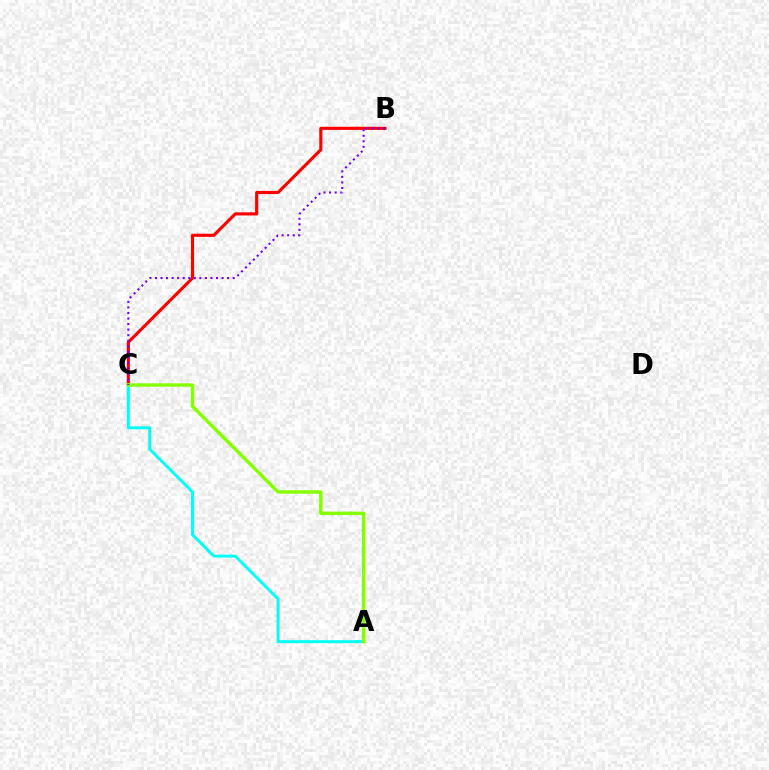{('B', 'C'): [{'color': '#ff0000', 'line_style': 'solid', 'thickness': 2.25}, {'color': '#7200ff', 'line_style': 'dotted', 'thickness': 1.51}], ('A', 'C'): [{'color': '#00fff6', 'line_style': 'solid', 'thickness': 2.12}, {'color': '#84ff00', 'line_style': 'solid', 'thickness': 2.45}]}